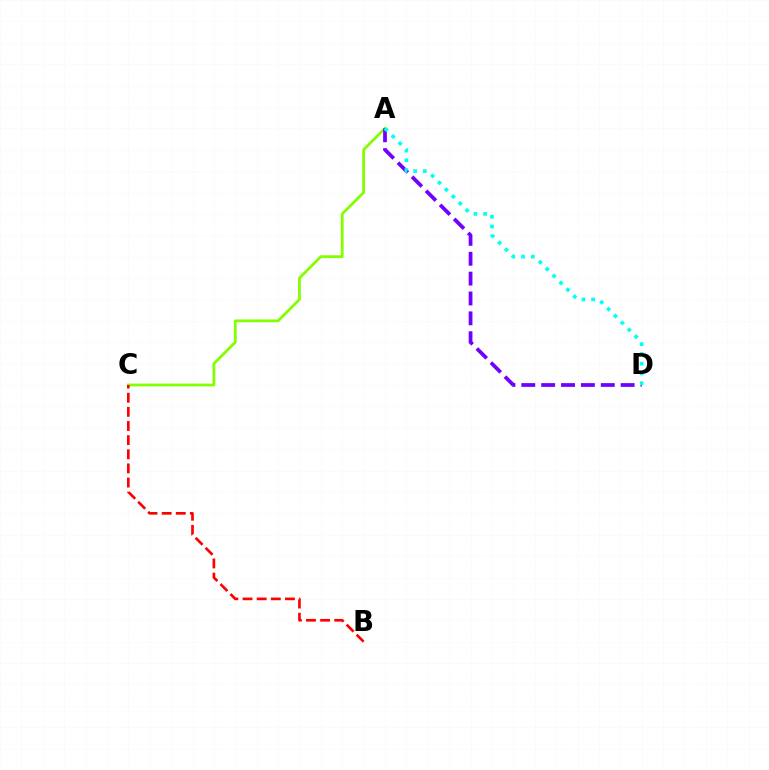{('A', 'C'): [{'color': '#84ff00', 'line_style': 'solid', 'thickness': 2.01}], ('A', 'D'): [{'color': '#7200ff', 'line_style': 'dashed', 'thickness': 2.7}, {'color': '#00fff6', 'line_style': 'dotted', 'thickness': 2.65}], ('B', 'C'): [{'color': '#ff0000', 'line_style': 'dashed', 'thickness': 1.92}]}